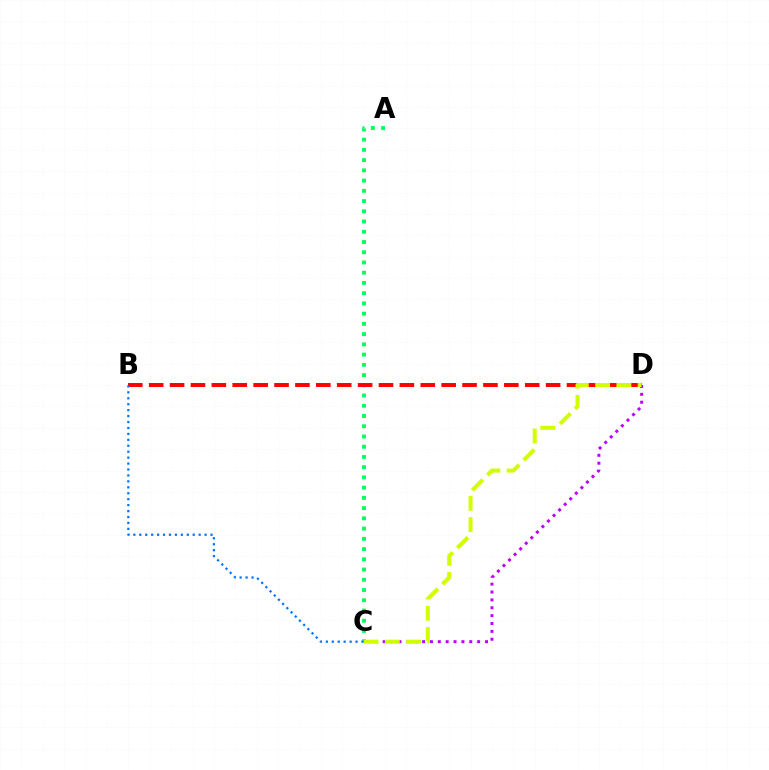{('C', 'D'): [{'color': '#b900ff', 'line_style': 'dotted', 'thickness': 2.14}, {'color': '#d1ff00', 'line_style': 'dashed', 'thickness': 2.89}], ('A', 'C'): [{'color': '#00ff5c', 'line_style': 'dotted', 'thickness': 2.78}], ('B', 'D'): [{'color': '#ff0000', 'line_style': 'dashed', 'thickness': 2.84}], ('B', 'C'): [{'color': '#0074ff', 'line_style': 'dotted', 'thickness': 1.61}]}